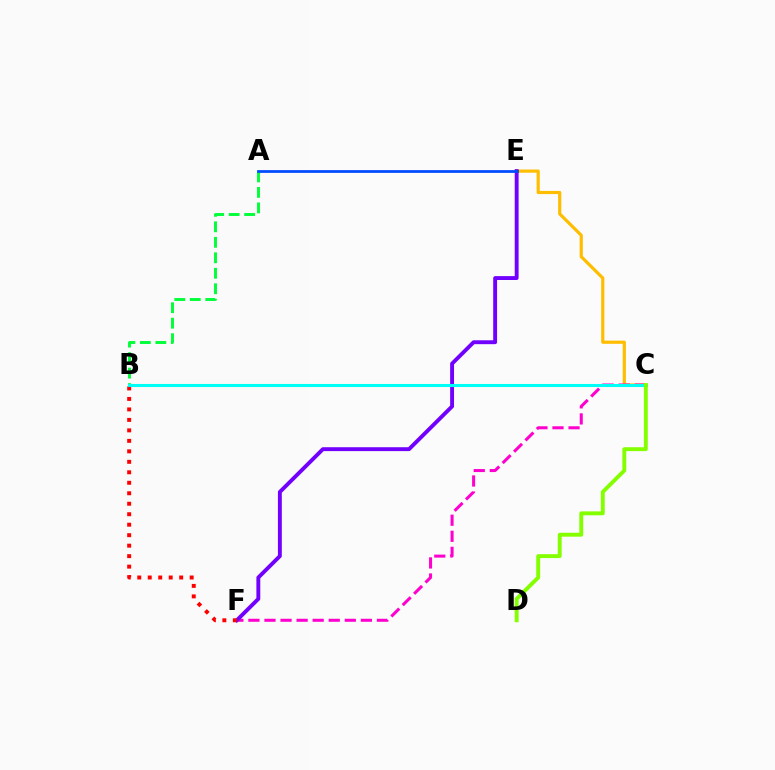{('C', 'E'): [{'color': '#ffbd00', 'line_style': 'solid', 'thickness': 2.29}], ('A', 'B'): [{'color': '#00ff39', 'line_style': 'dashed', 'thickness': 2.1}], ('C', 'F'): [{'color': '#ff00cf', 'line_style': 'dashed', 'thickness': 2.18}], ('E', 'F'): [{'color': '#7200ff', 'line_style': 'solid', 'thickness': 2.8}], ('B', 'F'): [{'color': '#ff0000', 'line_style': 'dotted', 'thickness': 2.85}], ('A', 'E'): [{'color': '#004bff', 'line_style': 'solid', 'thickness': 1.99}], ('B', 'C'): [{'color': '#00fff6', 'line_style': 'solid', 'thickness': 2.21}], ('C', 'D'): [{'color': '#84ff00', 'line_style': 'solid', 'thickness': 2.8}]}